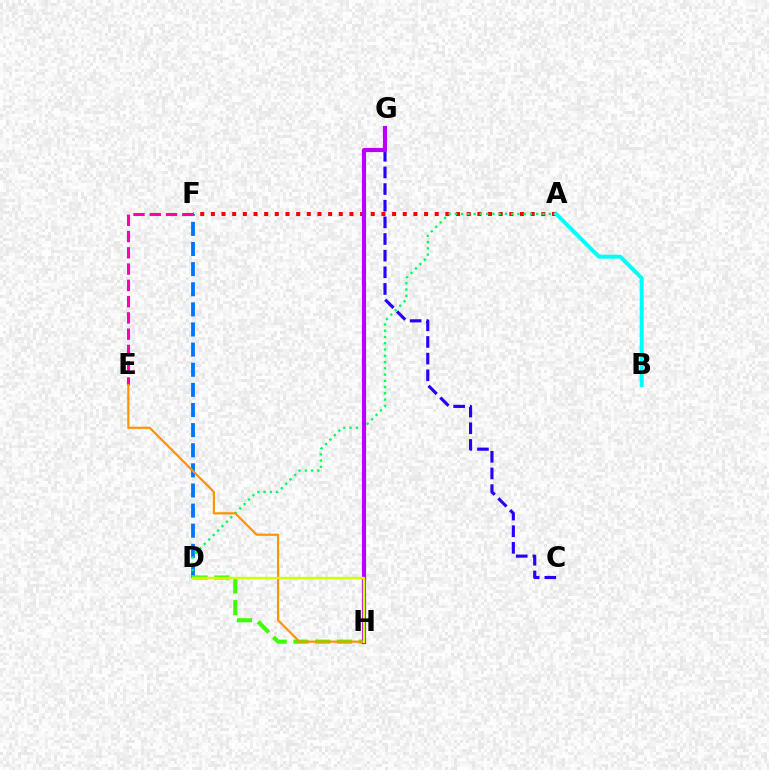{('C', 'G'): [{'color': '#2500ff', 'line_style': 'dashed', 'thickness': 2.26}], ('A', 'F'): [{'color': '#ff0000', 'line_style': 'dotted', 'thickness': 2.9}], ('D', 'F'): [{'color': '#0074ff', 'line_style': 'dashed', 'thickness': 2.73}], ('D', 'H'): [{'color': '#3dff00', 'line_style': 'dashed', 'thickness': 2.96}, {'color': '#d1ff00', 'line_style': 'solid', 'thickness': 1.74}], ('A', 'D'): [{'color': '#00ff5c', 'line_style': 'dotted', 'thickness': 1.7}], ('E', 'F'): [{'color': '#ff00ac', 'line_style': 'dashed', 'thickness': 2.21}], ('G', 'H'): [{'color': '#b900ff', 'line_style': 'solid', 'thickness': 2.98}], ('E', 'H'): [{'color': '#ff9400', 'line_style': 'solid', 'thickness': 1.58}], ('A', 'B'): [{'color': '#00fff6', 'line_style': 'solid', 'thickness': 2.84}]}